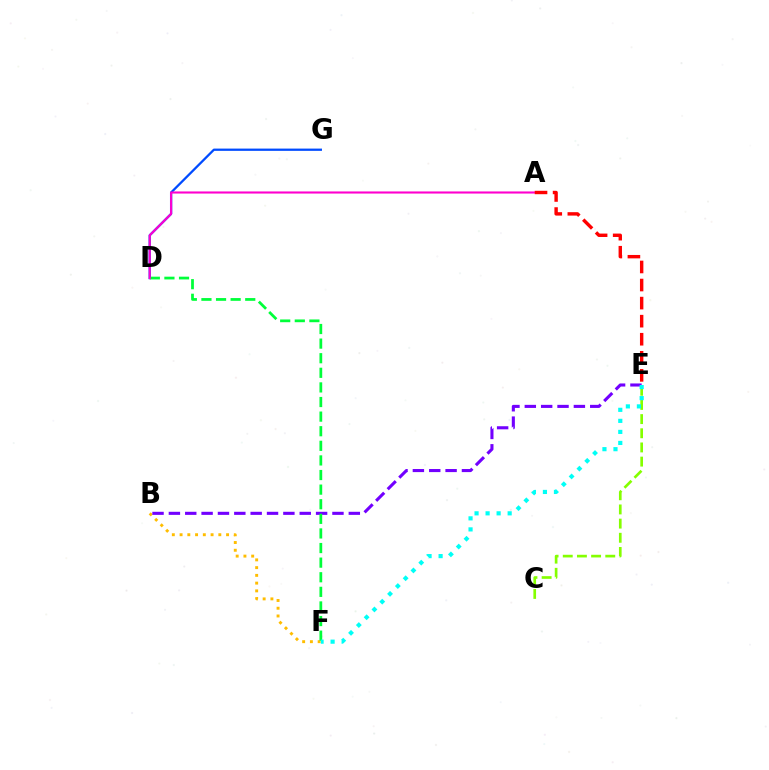{('C', 'E'): [{'color': '#84ff00', 'line_style': 'dashed', 'thickness': 1.93}], ('D', 'G'): [{'color': '#004bff', 'line_style': 'solid', 'thickness': 1.63}], ('B', 'F'): [{'color': '#ffbd00', 'line_style': 'dotted', 'thickness': 2.11}], ('B', 'E'): [{'color': '#7200ff', 'line_style': 'dashed', 'thickness': 2.22}], ('D', 'F'): [{'color': '#00ff39', 'line_style': 'dashed', 'thickness': 1.98}], ('A', 'D'): [{'color': '#ff00cf', 'line_style': 'solid', 'thickness': 1.52}], ('E', 'F'): [{'color': '#00fff6', 'line_style': 'dotted', 'thickness': 3.0}], ('A', 'E'): [{'color': '#ff0000', 'line_style': 'dashed', 'thickness': 2.45}]}